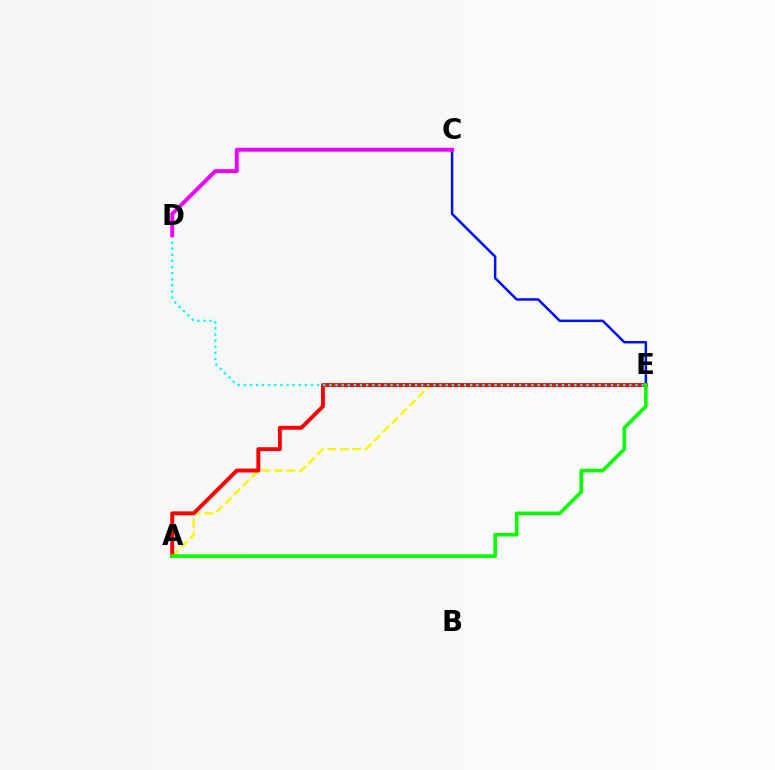{('C', 'E'): [{'color': '#0010ff', 'line_style': 'solid', 'thickness': 1.79}], ('A', 'E'): [{'color': '#fcf500', 'line_style': 'dashed', 'thickness': 1.69}, {'color': '#ff0000', 'line_style': 'solid', 'thickness': 2.81}, {'color': '#08ff00', 'line_style': 'solid', 'thickness': 2.61}], ('D', 'E'): [{'color': '#00fff6', 'line_style': 'dotted', 'thickness': 1.66}], ('C', 'D'): [{'color': '#ee00ff', 'line_style': 'solid', 'thickness': 2.8}]}